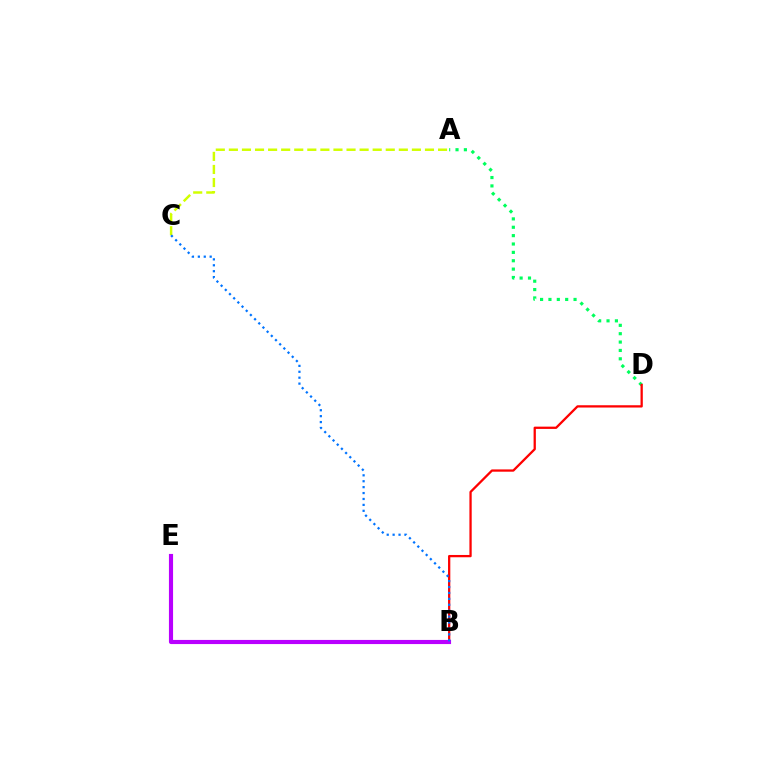{('A', 'D'): [{'color': '#00ff5c', 'line_style': 'dotted', 'thickness': 2.27}], ('B', 'D'): [{'color': '#ff0000', 'line_style': 'solid', 'thickness': 1.64}], ('A', 'C'): [{'color': '#d1ff00', 'line_style': 'dashed', 'thickness': 1.78}], ('B', 'E'): [{'color': '#b900ff', 'line_style': 'solid', 'thickness': 2.97}], ('B', 'C'): [{'color': '#0074ff', 'line_style': 'dotted', 'thickness': 1.61}]}